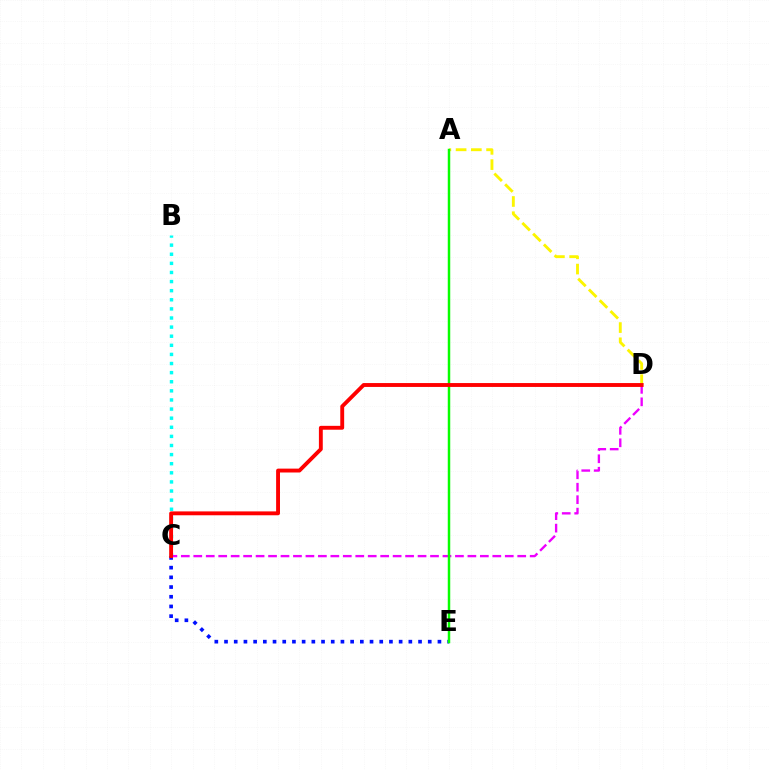{('B', 'C'): [{'color': '#00fff6', 'line_style': 'dotted', 'thickness': 2.47}], ('A', 'D'): [{'color': '#fcf500', 'line_style': 'dashed', 'thickness': 2.07}], ('C', 'D'): [{'color': '#ee00ff', 'line_style': 'dashed', 'thickness': 1.69}, {'color': '#ff0000', 'line_style': 'solid', 'thickness': 2.79}], ('C', 'E'): [{'color': '#0010ff', 'line_style': 'dotted', 'thickness': 2.64}], ('A', 'E'): [{'color': '#08ff00', 'line_style': 'solid', 'thickness': 1.79}]}